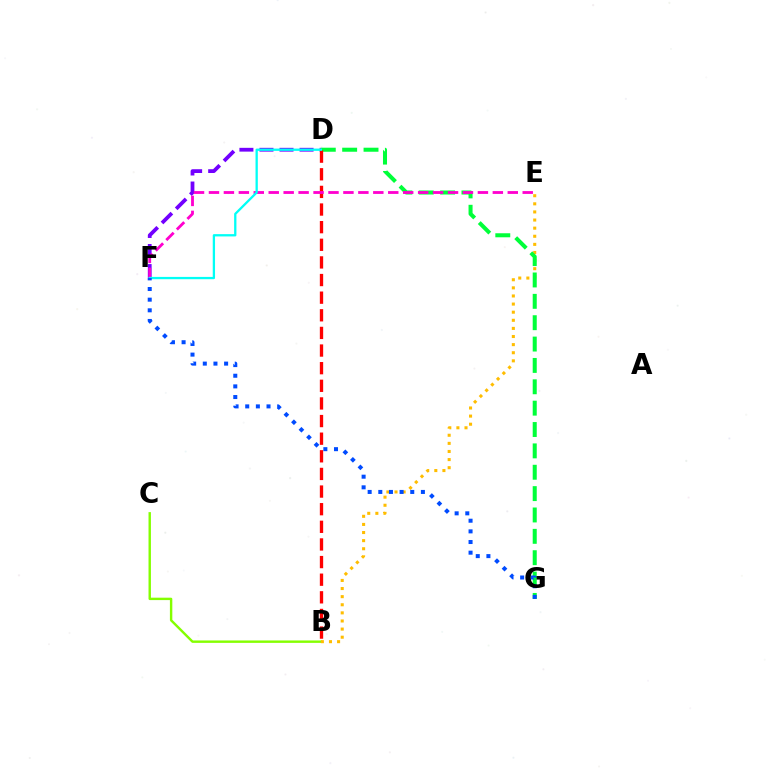{('B', 'C'): [{'color': '#84ff00', 'line_style': 'solid', 'thickness': 1.74}], ('B', 'E'): [{'color': '#ffbd00', 'line_style': 'dotted', 'thickness': 2.2}], ('D', 'F'): [{'color': '#7200ff', 'line_style': 'dashed', 'thickness': 2.72}, {'color': '#00fff6', 'line_style': 'solid', 'thickness': 1.65}], ('D', 'G'): [{'color': '#00ff39', 'line_style': 'dashed', 'thickness': 2.9}], ('B', 'D'): [{'color': '#ff0000', 'line_style': 'dashed', 'thickness': 2.39}], ('E', 'F'): [{'color': '#ff00cf', 'line_style': 'dashed', 'thickness': 2.03}], ('F', 'G'): [{'color': '#004bff', 'line_style': 'dotted', 'thickness': 2.89}]}